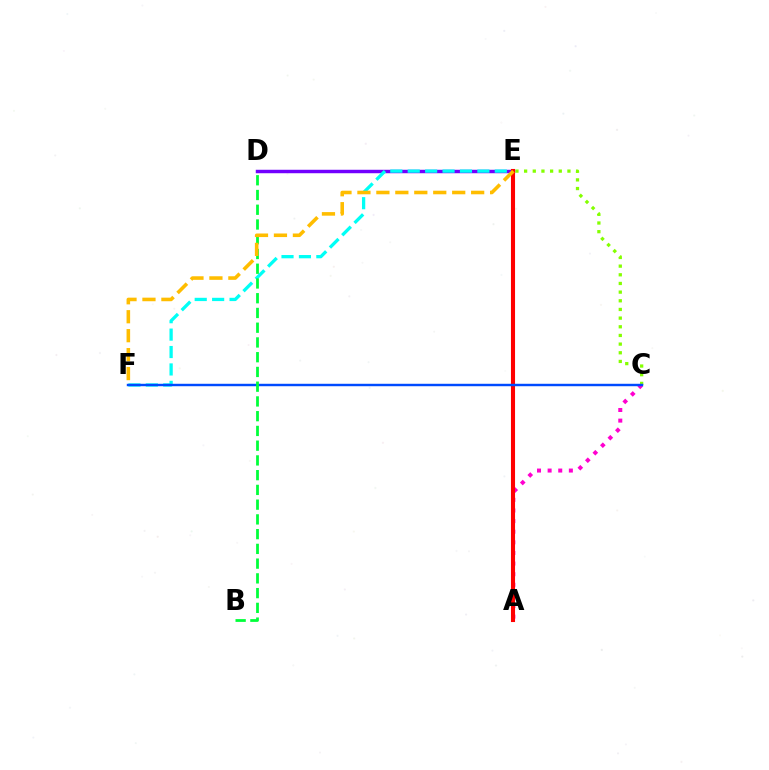{('A', 'C'): [{'color': '#ff00cf', 'line_style': 'dotted', 'thickness': 2.88}], ('D', 'E'): [{'color': '#7200ff', 'line_style': 'solid', 'thickness': 2.49}], ('C', 'E'): [{'color': '#84ff00', 'line_style': 'dotted', 'thickness': 2.35}], ('E', 'F'): [{'color': '#00fff6', 'line_style': 'dashed', 'thickness': 2.37}, {'color': '#ffbd00', 'line_style': 'dashed', 'thickness': 2.58}], ('A', 'E'): [{'color': '#ff0000', 'line_style': 'solid', 'thickness': 2.94}], ('C', 'F'): [{'color': '#004bff', 'line_style': 'solid', 'thickness': 1.76}], ('B', 'D'): [{'color': '#00ff39', 'line_style': 'dashed', 'thickness': 2.0}]}